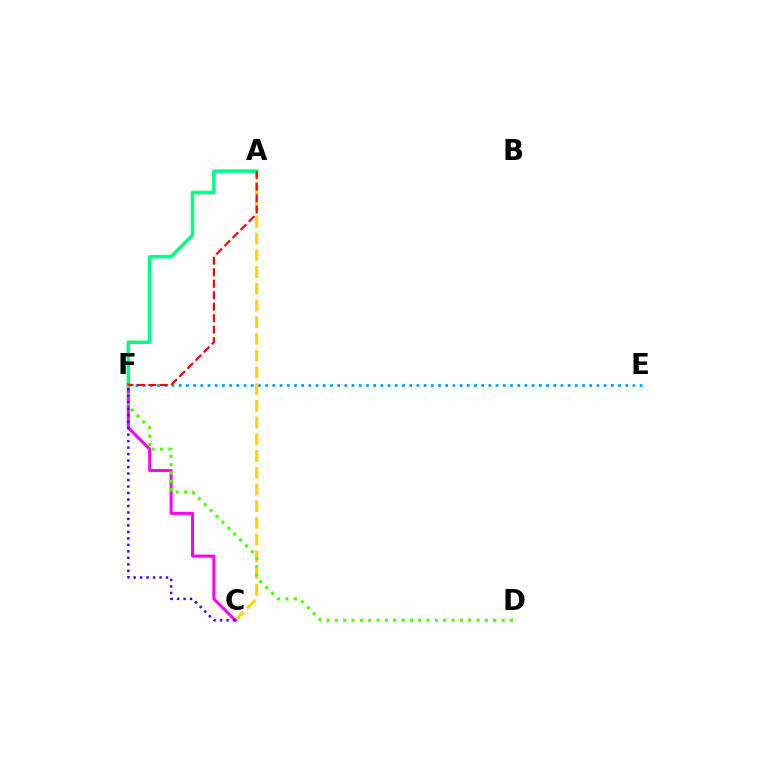{('E', 'F'): [{'color': '#009eff', 'line_style': 'dotted', 'thickness': 1.96}], ('A', 'F'): [{'color': '#00ff86', 'line_style': 'solid', 'thickness': 2.52}, {'color': '#ff0000', 'line_style': 'dashed', 'thickness': 1.56}], ('A', 'C'): [{'color': '#ffd500', 'line_style': 'dashed', 'thickness': 2.27}], ('C', 'F'): [{'color': '#ff00ed', 'line_style': 'solid', 'thickness': 2.18}, {'color': '#3700ff', 'line_style': 'dotted', 'thickness': 1.76}], ('D', 'F'): [{'color': '#4fff00', 'line_style': 'dotted', 'thickness': 2.26}]}